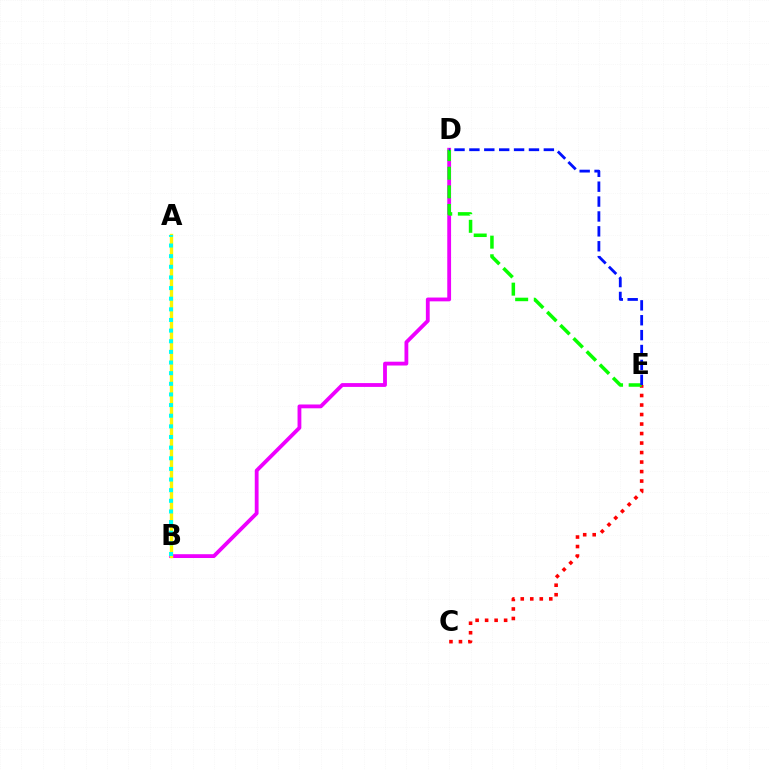{('C', 'E'): [{'color': '#ff0000', 'line_style': 'dotted', 'thickness': 2.58}], ('B', 'D'): [{'color': '#ee00ff', 'line_style': 'solid', 'thickness': 2.74}], ('D', 'E'): [{'color': '#08ff00', 'line_style': 'dashed', 'thickness': 2.53}, {'color': '#0010ff', 'line_style': 'dashed', 'thickness': 2.02}], ('A', 'B'): [{'color': '#fcf500', 'line_style': 'solid', 'thickness': 2.43}, {'color': '#00fff6', 'line_style': 'dotted', 'thickness': 2.89}]}